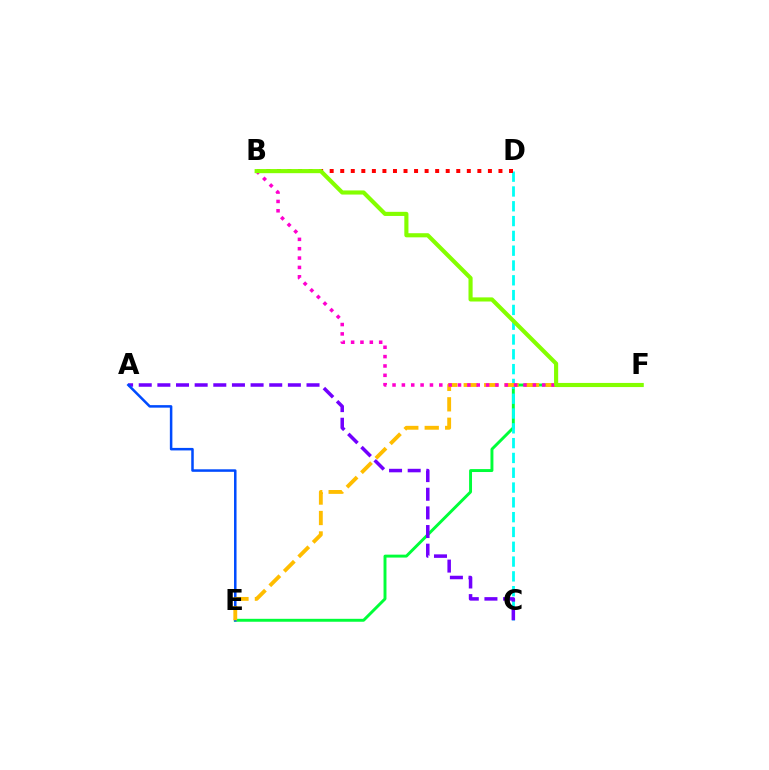{('E', 'F'): [{'color': '#00ff39', 'line_style': 'solid', 'thickness': 2.11}, {'color': '#ffbd00', 'line_style': 'dashed', 'thickness': 2.78}], ('C', 'D'): [{'color': '#00fff6', 'line_style': 'dashed', 'thickness': 2.01}], ('A', 'C'): [{'color': '#7200ff', 'line_style': 'dashed', 'thickness': 2.53}], ('A', 'E'): [{'color': '#004bff', 'line_style': 'solid', 'thickness': 1.81}], ('B', 'F'): [{'color': '#ff00cf', 'line_style': 'dotted', 'thickness': 2.54}, {'color': '#84ff00', 'line_style': 'solid', 'thickness': 2.97}], ('B', 'D'): [{'color': '#ff0000', 'line_style': 'dotted', 'thickness': 2.87}]}